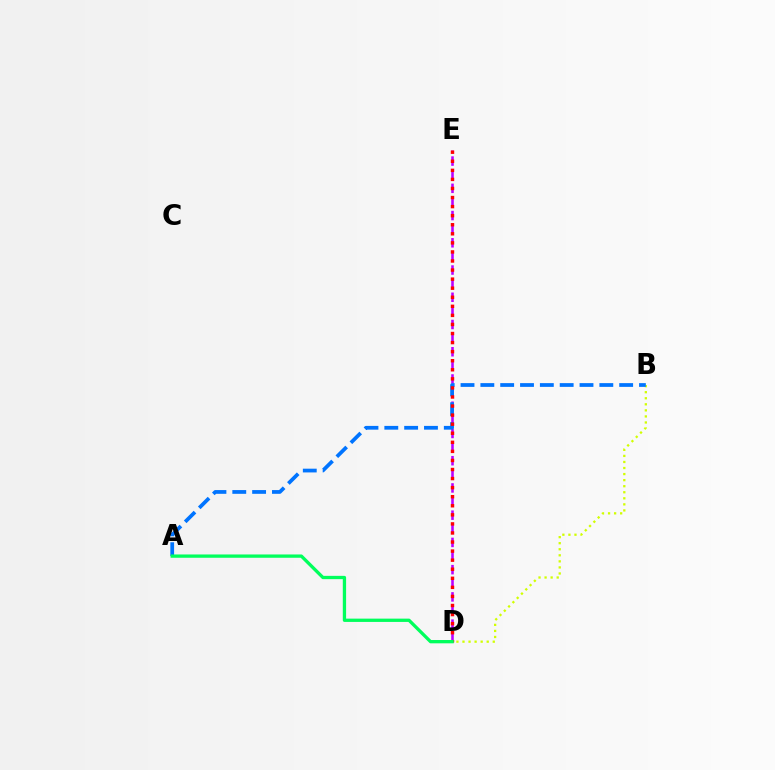{('D', 'E'): [{'color': '#b900ff', 'line_style': 'dashed', 'thickness': 1.85}, {'color': '#ff0000', 'line_style': 'dotted', 'thickness': 2.46}], ('B', 'D'): [{'color': '#d1ff00', 'line_style': 'dotted', 'thickness': 1.65}], ('A', 'B'): [{'color': '#0074ff', 'line_style': 'dashed', 'thickness': 2.69}], ('A', 'D'): [{'color': '#00ff5c', 'line_style': 'solid', 'thickness': 2.38}]}